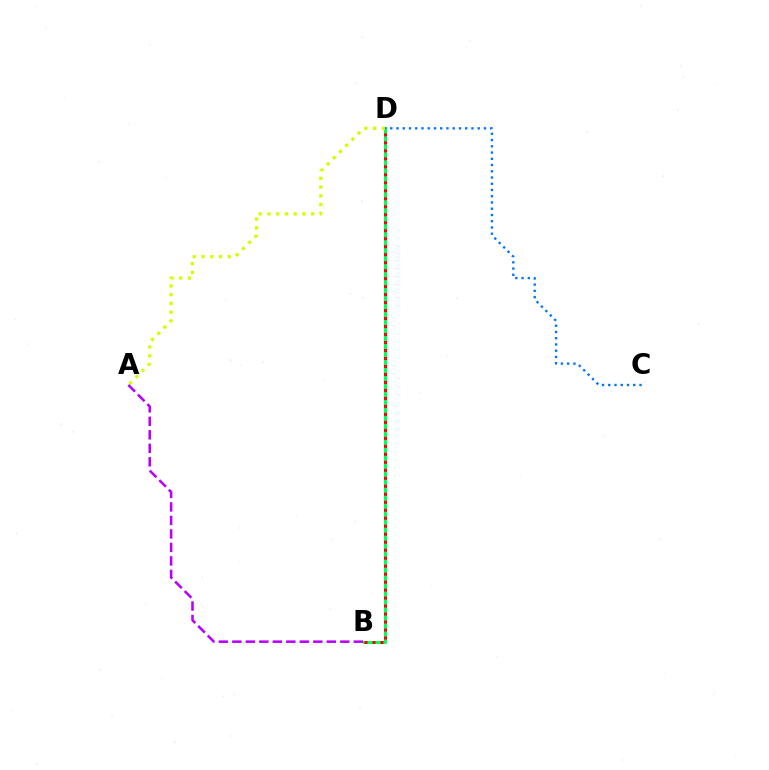{('B', 'D'): [{'color': '#00ff5c', 'line_style': 'solid', 'thickness': 2.21}, {'color': '#ff0000', 'line_style': 'dotted', 'thickness': 2.17}], ('A', 'D'): [{'color': '#d1ff00', 'line_style': 'dotted', 'thickness': 2.38}], ('A', 'B'): [{'color': '#b900ff', 'line_style': 'dashed', 'thickness': 1.83}], ('C', 'D'): [{'color': '#0074ff', 'line_style': 'dotted', 'thickness': 1.7}]}